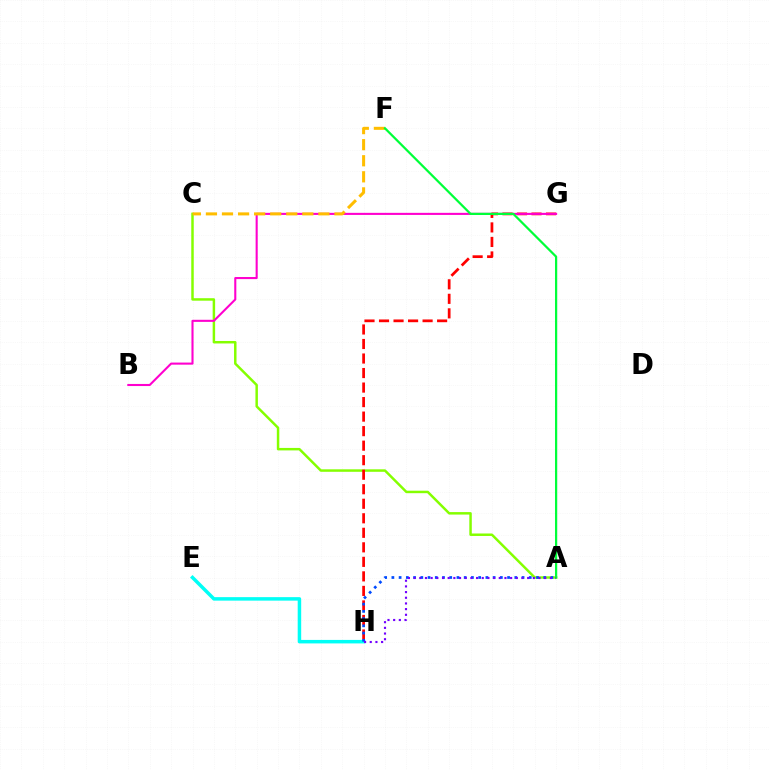{('A', 'C'): [{'color': '#84ff00', 'line_style': 'solid', 'thickness': 1.78}], ('E', 'H'): [{'color': '#00fff6', 'line_style': 'solid', 'thickness': 2.52}], ('G', 'H'): [{'color': '#ff0000', 'line_style': 'dashed', 'thickness': 1.97}], ('A', 'H'): [{'color': '#004bff', 'line_style': 'dotted', 'thickness': 1.96}, {'color': '#7200ff', 'line_style': 'dotted', 'thickness': 1.54}], ('B', 'G'): [{'color': '#ff00cf', 'line_style': 'solid', 'thickness': 1.51}], ('C', 'F'): [{'color': '#ffbd00', 'line_style': 'dashed', 'thickness': 2.18}], ('A', 'F'): [{'color': '#00ff39', 'line_style': 'solid', 'thickness': 1.61}]}